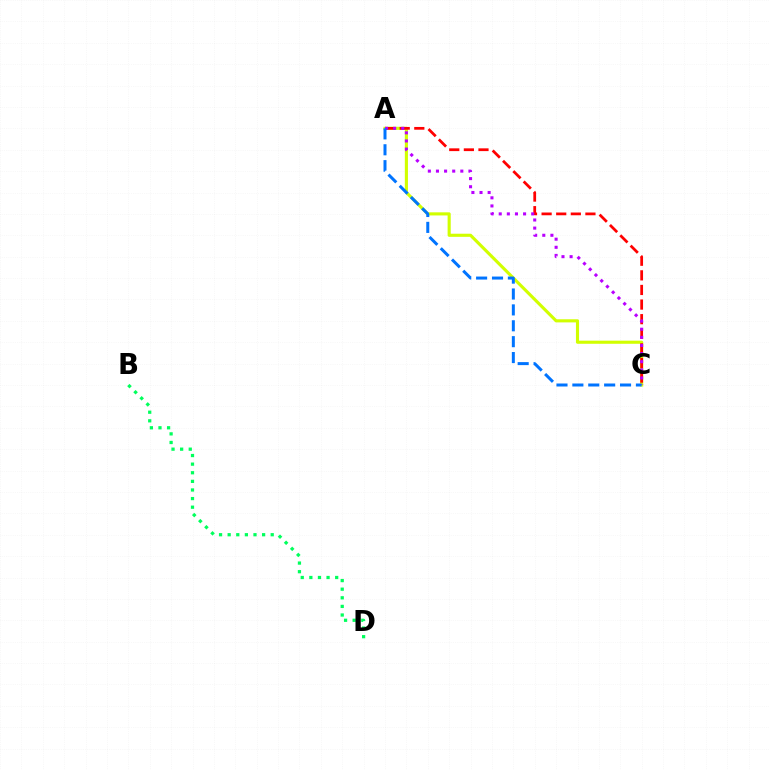{('B', 'D'): [{'color': '#00ff5c', 'line_style': 'dotted', 'thickness': 2.34}], ('A', 'C'): [{'color': '#d1ff00', 'line_style': 'solid', 'thickness': 2.25}, {'color': '#ff0000', 'line_style': 'dashed', 'thickness': 1.98}, {'color': '#b900ff', 'line_style': 'dotted', 'thickness': 2.21}, {'color': '#0074ff', 'line_style': 'dashed', 'thickness': 2.16}]}